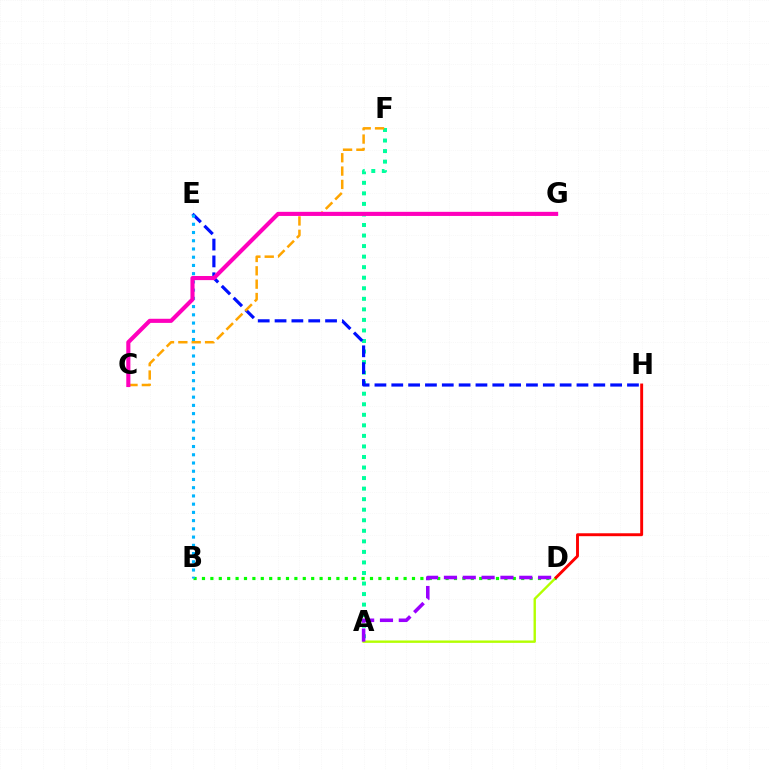{('A', 'D'): [{'color': '#b3ff00', 'line_style': 'solid', 'thickness': 1.72}, {'color': '#9b00ff', 'line_style': 'dashed', 'thickness': 2.56}], ('A', 'F'): [{'color': '#00ff9d', 'line_style': 'dotted', 'thickness': 2.87}], ('E', 'H'): [{'color': '#0010ff', 'line_style': 'dashed', 'thickness': 2.29}], ('B', 'D'): [{'color': '#08ff00', 'line_style': 'dotted', 'thickness': 2.28}], ('B', 'E'): [{'color': '#00b5ff', 'line_style': 'dotted', 'thickness': 2.24}], ('C', 'F'): [{'color': '#ffa500', 'line_style': 'dashed', 'thickness': 1.81}], ('C', 'G'): [{'color': '#ff00bd', 'line_style': 'solid', 'thickness': 2.96}], ('D', 'H'): [{'color': '#ff0000', 'line_style': 'solid', 'thickness': 2.1}]}